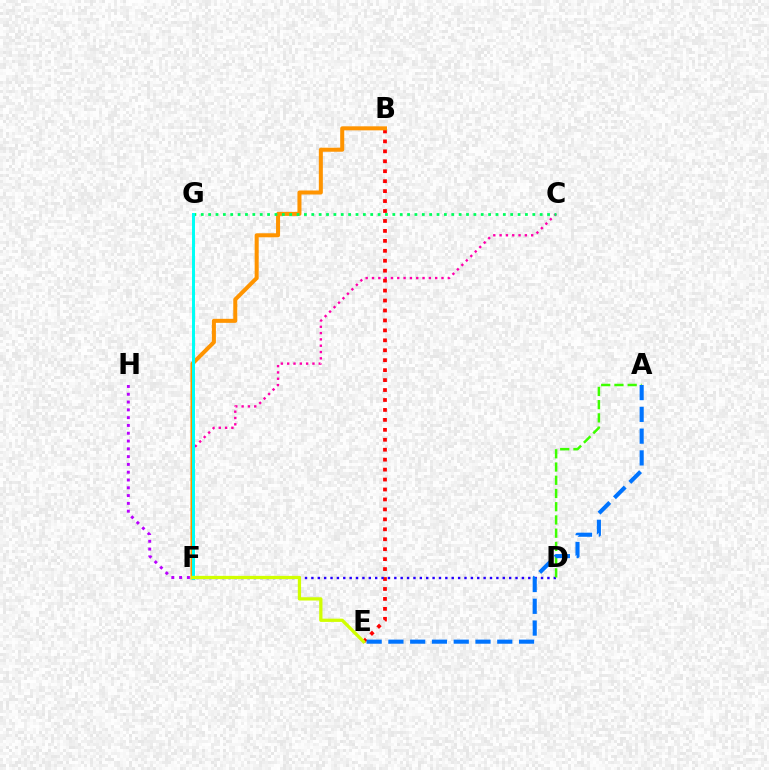{('C', 'F'): [{'color': '#ff00ac', 'line_style': 'dotted', 'thickness': 1.72}], ('B', 'E'): [{'color': '#ff0000', 'line_style': 'dotted', 'thickness': 2.7}], ('B', 'F'): [{'color': '#ff9400', 'line_style': 'solid', 'thickness': 2.9}], ('D', 'F'): [{'color': '#2500ff', 'line_style': 'dotted', 'thickness': 1.73}], ('A', 'D'): [{'color': '#3dff00', 'line_style': 'dashed', 'thickness': 1.8}], ('C', 'G'): [{'color': '#00ff5c', 'line_style': 'dotted', 'thickness': 2.0}], ('F', 'G'): [{'color': '#00fff6', 'line_style': 'solid', 'thickness': 2.16}], ('F', 'H'): [{'color': '#b900ff', 'line_style': 'dotted', 'thickness': 2.12}], ('E', 'F'): [{'color': '#d1ff00', 'line_style': 'solid', 'thickness': 2.35}], ('A', 'E'): [{'color': '#0074ff', 'line_style': 'dashed', 'thickness': 2.96}]}